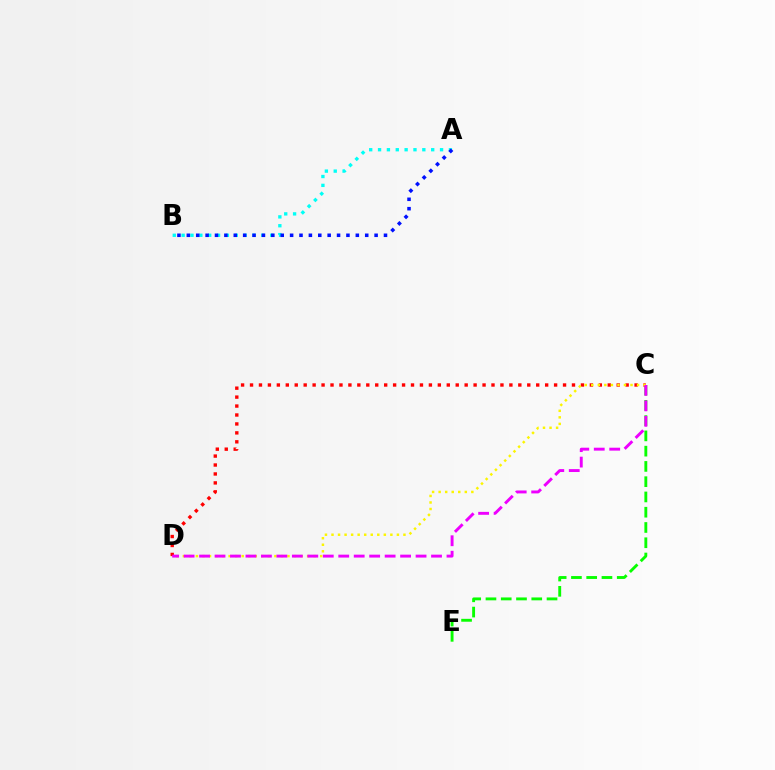{('A', 'B'): [{'color': '#00fff6', 'line_style': 'dotted', 'thickness': 2.41}, {'color': '#0010ff', 'line_style': 'dotted', 'thickness': 2.55}], ('C', 'E'): [{'color': '#08ff00', 'line_style': 'dashed', 'thickness': 2.07}], ('C', 'D'): [{'color': '#ff0000', 'line_style': 'dotted', 'thickness': 2.43}, {'color': '#fcf500', 'line_style': 'dotted', 'thickness': 1.78}, {'color': '#ee00ff', 'line_style': 'dashed', 'thickness': 2.1}]}